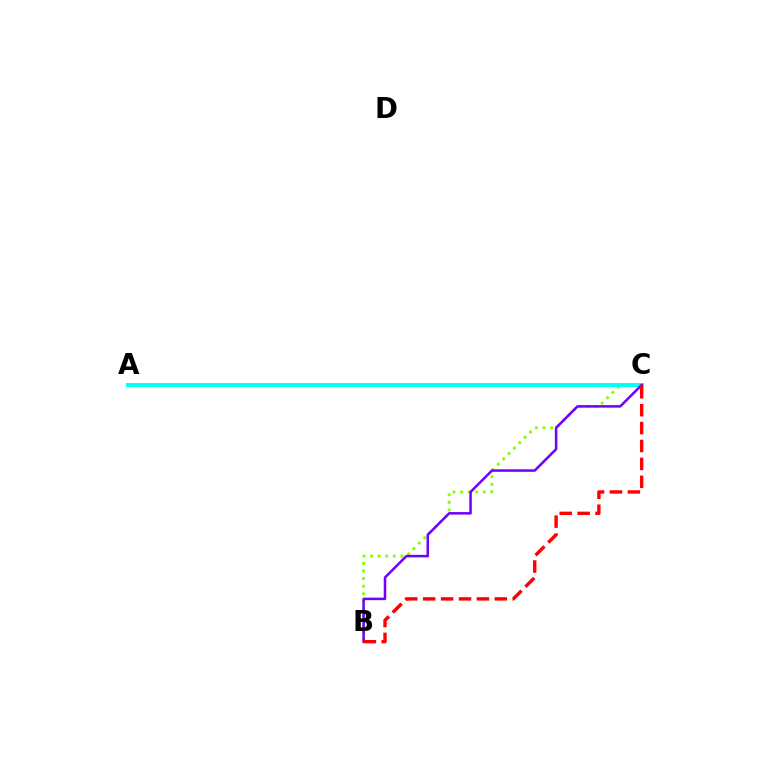{('B', 'C'): [{'color': '#84ff00', 'line_style': 'dotted', 'thickness': 2.06}, {'color': '#7200ff', 'line_style': 'solid', 'thickness': 1.82}, {'color': '#ff0000', 'line_style': 'dashed', 'thickness': 2.43}], ('A', 'C'): [{'color': '#00fff6', 'line_style': 'solid', 'thickness': 2.81}]}